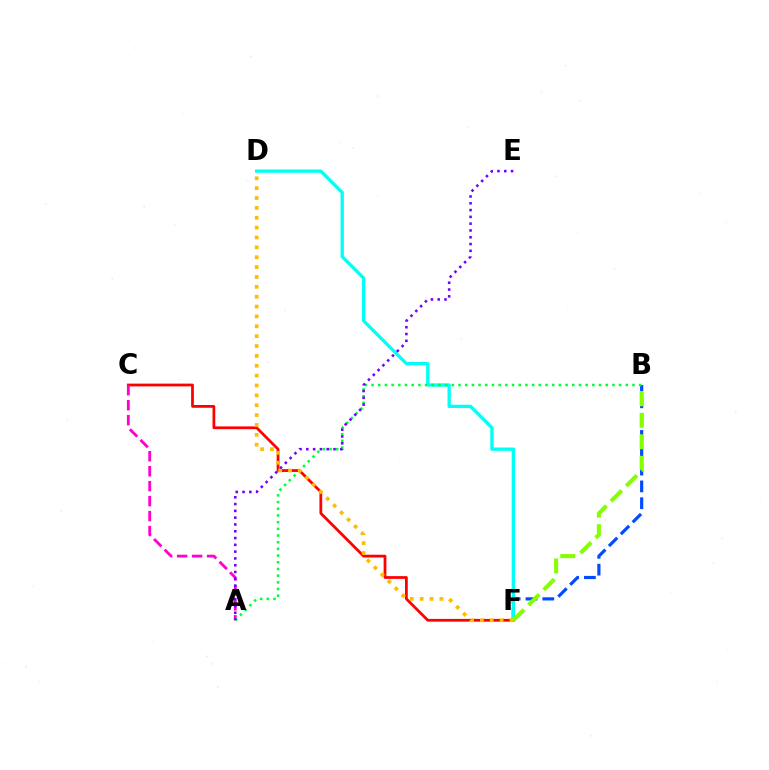{('C', 'F'): [{'color': '#ff0000', 'line_style': 'solid', 'thickness': 1.99}], ('B', 'F'): [{'color': '#004bff', 'line_style': 'dashed', 'thickness': 2.29}, {'color': '#84ff00', 'line_style': 'dashed', 'thickness': 2.92}], ('A', 'C'): [{'color': '#ff00cf', 'line_style': 'dashed', 'thickness': 2.03}], ('D', 'F'): [{'color': '#00fff6', 'line_style': 'solid', 'thickness': 2.39}, {'color': '#ffbd00', 'line_style': 'dotted', 'thickness': 2.68}], ('A', 'B'): [{'color': '#00ff39', 'line_style': 'dotted', 'thickness': 1.82}], ('A', 'E'): [{'color': '#7200ff', 'line_style': 'dotted', 'thickness': 1.85}]}